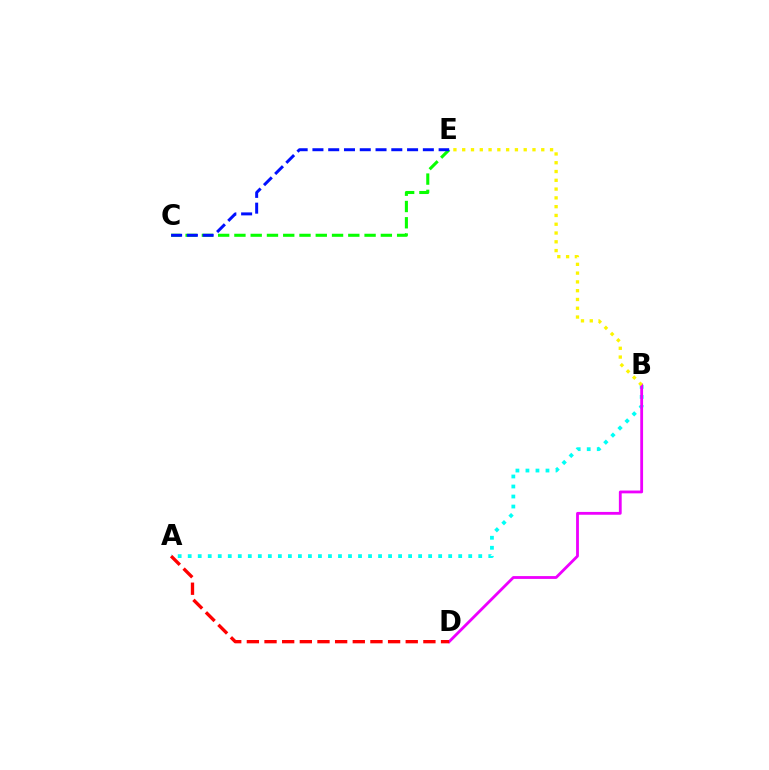{('A', 'B'): [{'color': '#00fff6', 'line_style': 'dotted', 'thickness': 2.72}], ('B', 'D'): [{'color': '#ee00ff', 'line_style': 'solid', 'thickness': 2.03}], ('C', 'E'): [{'color': '#08ff00', 'line_style': 'dashed', 'thickness': 2.21}, {'color': '#0010ff', 'line_style': 'dashed', 'thickness': 2.14}], ('B', 'E'): [{'color': '#fcf500', 'line_style': 'dotted', 'thickness': 2.39}], ('A', 'D'): [{'color': '#ff0000', 'line_style': 'dashed', 'thickness': 2.4}]}